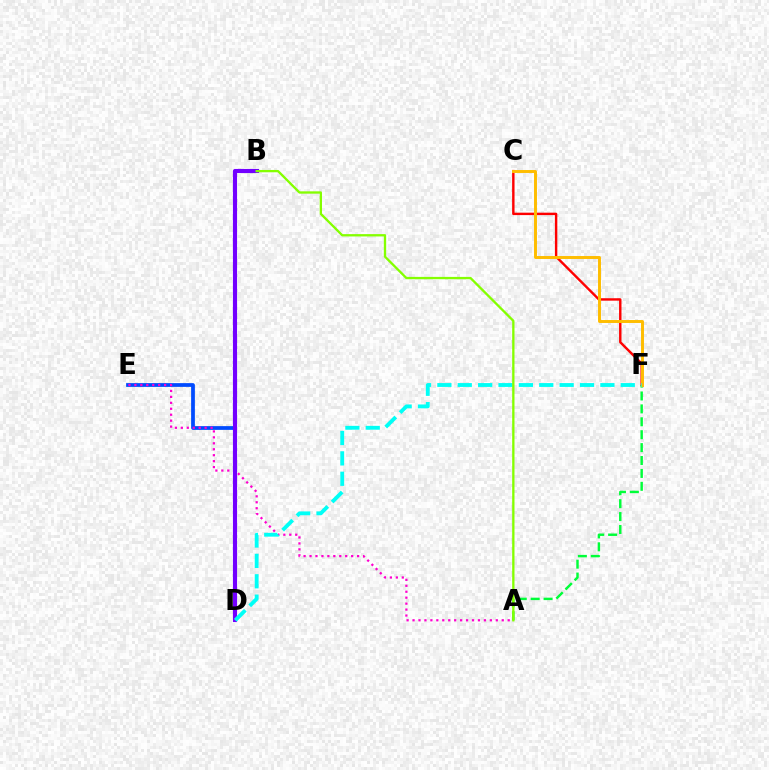{('C', 'F'): [{'color': '#ff0000', 'line_style': 'solid', 'thickness': 1.74}, {'color': '#ffbd00', 'line_style': 'solid', 'thickness': 2.12}], ('A', 'F'): [{'color': '#00ff39', 'line_style': 'dashed', 'thickness': 1.75}], ('D', 'E'): [{'color': '#004bff', 'line_style': 'solid', 'thickness': 2.7}], ('A', 'E'): [{'color': '#ff00cf', 'line_style': 'dotted', 'thickness': 1.62}], ('B', 'D'): [{'color': '#7200ff', 'line_style': 'solid', 'thickness': 2.98}], ('D', 'F'): [{'color': '#00fff6', 'line_style': 'dashed', 'thickness': 2.77}], ('A', 'B'): [{'color': '#84ff00', 'line_style': 'solid', 'thickness': 1.67}]}